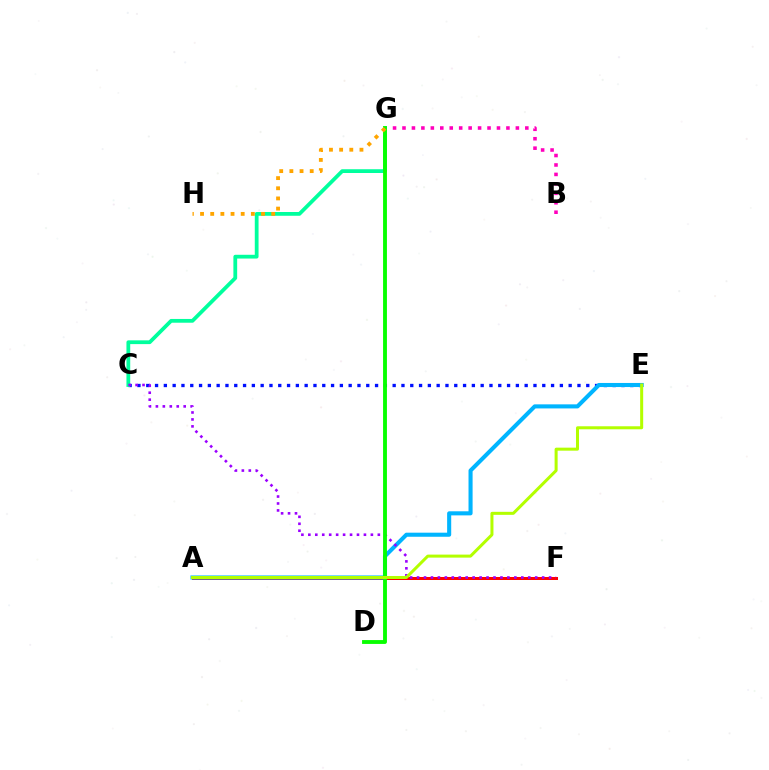{('B', 'G'): [{'color': '#ff00bd', 'line_style': 'dotted', 'thickness': 2.57}], ('C', 'E'): [{'color': '#0010ff', 'line_style': 'dotted', 'thickness': 2.39}], ('A', 'F'): [{'color': '#ff0000', 'line_style': 'solid', 'thickness': 2.16}], ('A', 'E'): [{'color': '#00b5ff', 'line_style': 'solid', 'thickness': 2.93}, {'color': '#b3ff00', 'line_style': 'solid', 'thickness': 2.17}], ('C', 'G'): [{'color': '#00ff9d', 'line_style': 'solid', 'thickness': 2.72}], ('C', 'F'): [{'color': '#9b00ff', 'line_style': 'dotted', 'thickness': 1.89}], ('D', 'G'): [{'color': '#08ff00', 'line_style': 'solid', 'thickness': 2.78}], ('G', 'H'): [{'color': '#ffa500', 'line_style': 'dotted', 'thickness': 2.76}]}